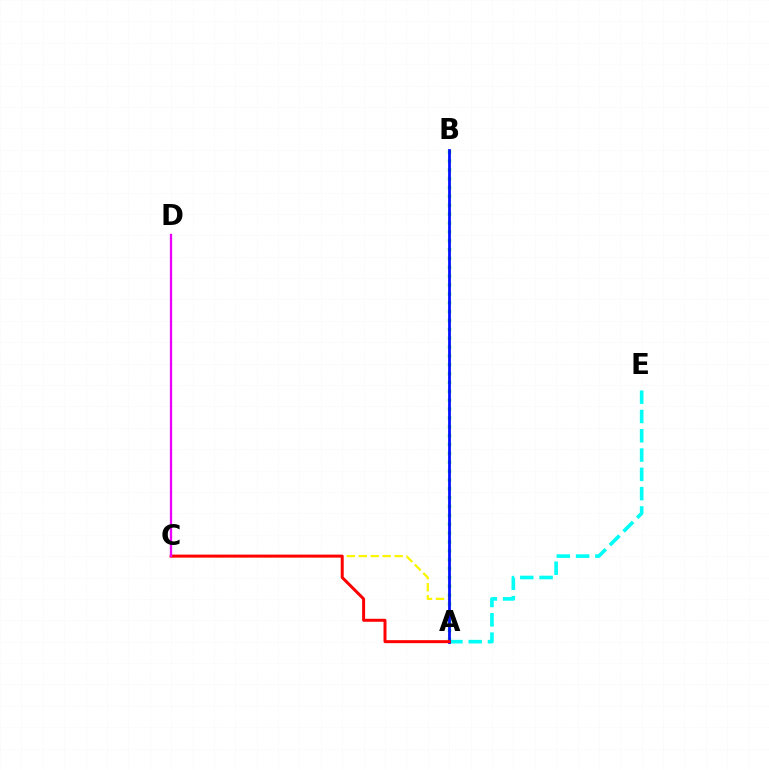{('A', 'B'): [{'color': '#08ff00', 'line_style': 'dotted', 'thickness': 2.41}, {'color': '#0010ff', 'line_style': 'solid', 'thickness': 2.0}], ('A', 'E'): [{'color': '#00fff6', 'line_style': 'dashed', 'thickness': 2.62}], ('A', 'C'): [{'color': '#fcf500', 'line_style': 'dashed', 'thickness': 1.62}, {'color': '#ff0000', 'line_style': 'solid', 'thickness': 2.15}], ('C', 'D'): [{'color': '#ee00ff', 'line_style': 'solid', 'thickness': 1.66}]}